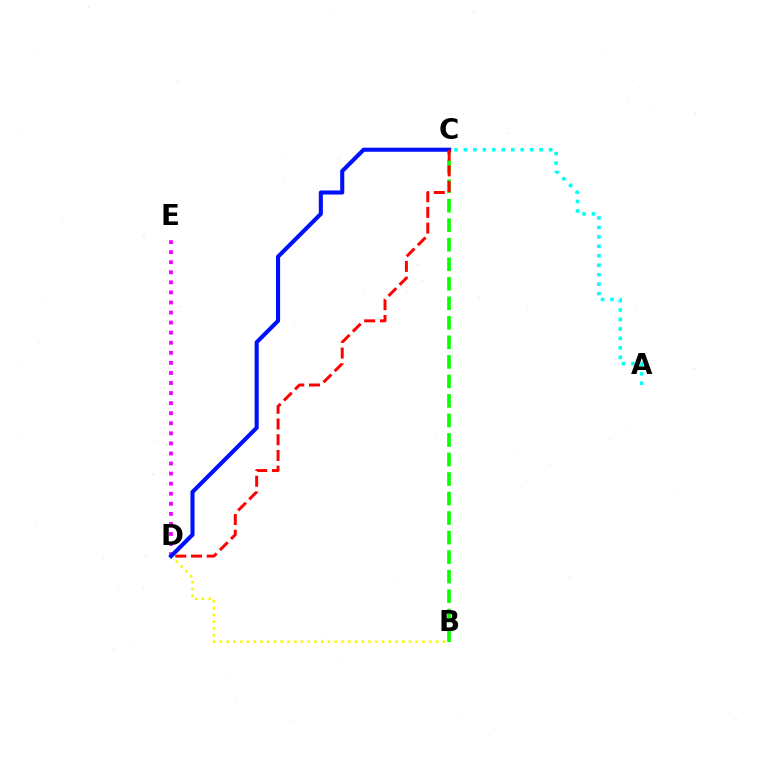{('D', 'E'): [{'color': '#ee00ff', 'line_style': 'dotted', 'thickness': 2.73}], ('B', 'D'): [{'color': '#fcf500', 'line_style': 'dotted', 'thickness': 1.84}], ('B', 'C'): [{'color': '#08ff00', 'line_style': 'dashed', 'thickness': 2.65}], ('A', 'C'): [{'color': '#00fff6', 'line_style': 'dotted', 'thickness': 2.57}], ('C', 'D'): [{'color': '#0010ff', 'line_style': 'solid', 'thickness': 2.94}, {'color': '#ff0000', 'line_style': 'dashed', 'thickness': 2.14}]}